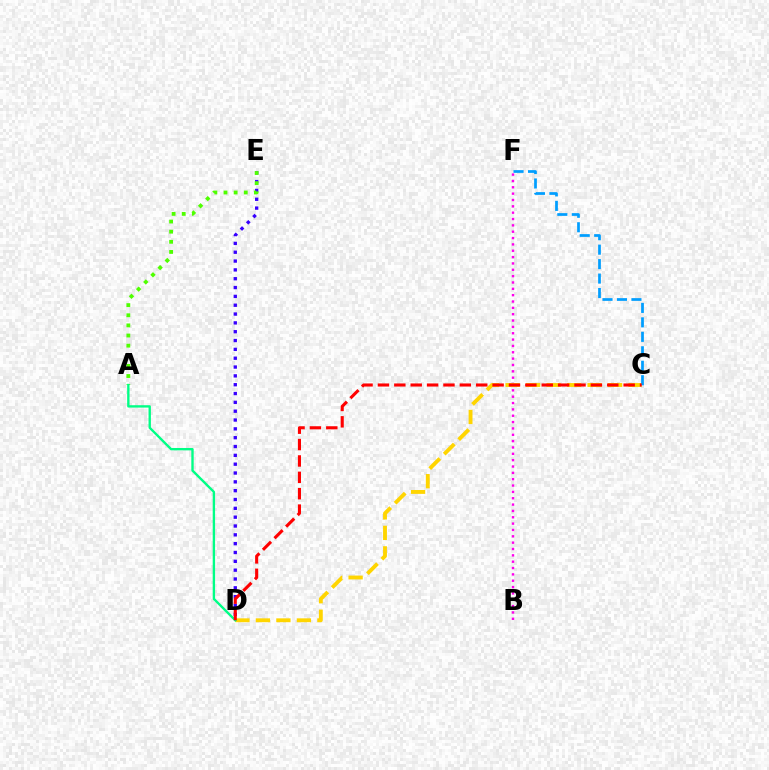{('D', 'E'): [{'color': '#3700ff', 'line_style': 'dotted', 'thickness': 2.4}], ('B', 'F'): [{'color': '#ff00ed', 'line_style': 'dotted', 'thickness': 1.72}], ('A', 'E'): [{'color': '#4fff00', 'line_style': 'dotted', 'thickness': 2.75}], ('C', 'D'): [{'color': '#ffd500', 'line_style': 'dashed', 'thickness': 2.78}, {'color': '#ff0000', 'line_style': 'dashed', 'thickness': 2.23}], ('C', 'F'): [{'color': '#009eff', 'line_style': 'dashed', 'thickness': 1.96}], ('A', 'D'): [{'color': '#00ff86', 'line_style': 'solid', 'thickness': 1.7}]}